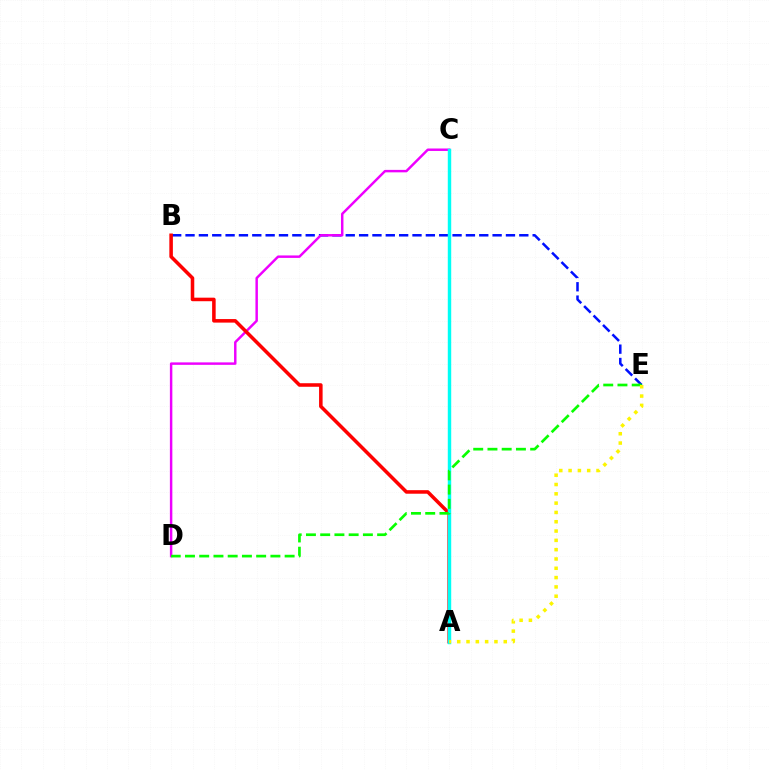{('B', 'E'): [{'color': '#0010ff', 'line_style': 'dashed', 'thickness': 1.81}], ('C', 'D'): [{'color': '#ee00ff', 'line_style': 'solid', 'thickness': 1.77}], ('A', 'B'): [{'color': '#ff0000', 'line_style': 'solid', 'thickness': 2.55}], ('A', 'C'): [{'color': '#00fff6', 'line_style': 'solid', 'thickness': 2.47}], ('D', 'E'): [{'color': '#08ff00', 'line_style': 'dashed', 'thickness': 1.93}], ('A', 'E'): [{'color': '#fcf500', 'line_style': 'dotted', 'thickness': 2.53}]}